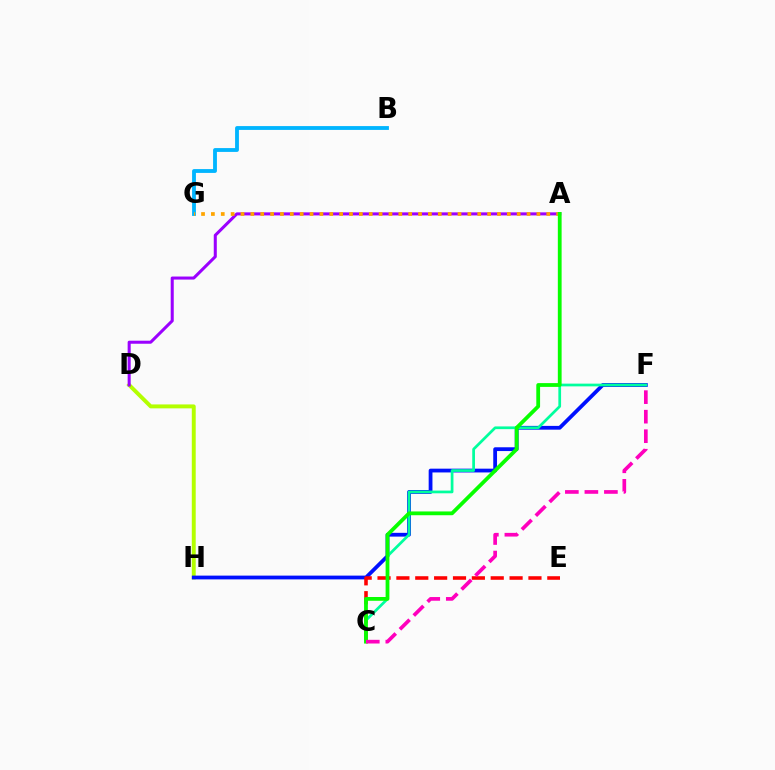{('D', 'H'): [{'color': '#b3ff00', 'line_style': 'solid', 'thickness': 2.83}], ('F', 'H'): [{'color': '#0010ff', 'line_style': 'solid', 'thickness': 2.72}], ('C', 'E'): [{'color': '#ff0000', 'line_style': 'dashed', 'thickness': 2.56}], ('A', 'D'): [{'color': '#9b00ff', 'line_style': 'solid', 'thickness': 2.19}], ('C', 'F'): [{'color': '#00ff9d', 'line_style': 'solid', 'thickness': 1.96}, {'color': '#ff00bd', 'line_style': 'dashed', 'thickness': 2.65}], ('B', 'G'): [{'color': '#00b5ff', 'line_style': 'solid', 'thickness': 2.76}], ('A', 'G'): [{'color': '#ffa500', 'line_style': 'dotted', 'thickness': 2.68}], ('A', 'C'): [{'color': '#08ff00', 'line_style': 'solid', 'thickness': 2.72}]}